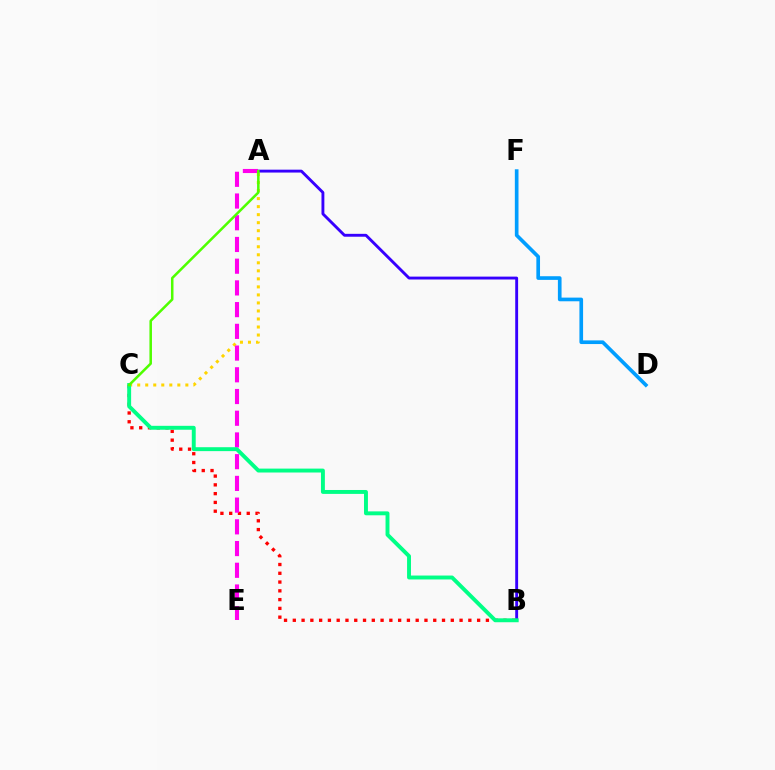{('D', 'F'): [{'color': '#009eff', 'line_style': 'solid', 'thickness': 2.64}], ('A', 'B'): [{'color': '#3700ff', 'line_style': 'solid', 'thickness': 2.08}], ('B', 'C'): [{'color': '#ff0000', 'line_style': 'dotted', 'thickness': 2.38}, {'color': '#00ff86', 'line_style': 'solid', 'thickness': 2.82}], ('A', 'C'): [{'color': '#ffd500', 'line_style': 'dotted', 'thickness': 2.18}, {'color': '#4fff00', 'line_style': 'solid', 'thickness': 1.82}], ('A', 'E'): [{'color': '#ff00ed', 'line_style': 'dashed', 'thickness': 2.95}]}